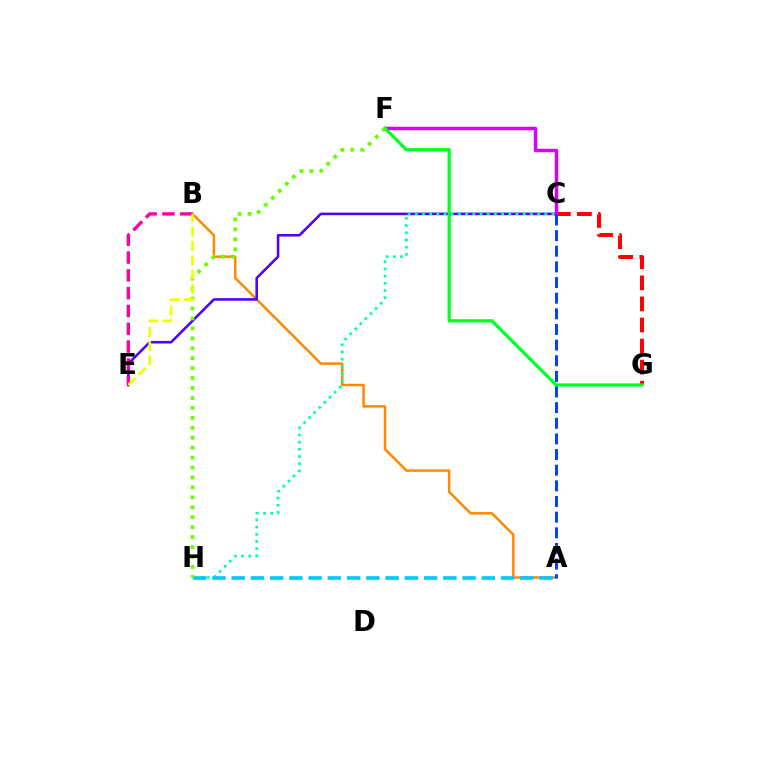{('A', 'B'): [{'color': '#ff8800', 'line_style': 'solid', 'thickness': 1.79}], ('C', 'E'): [{'color': '#4f00ff', 'line_style': 'solid', 'thickness': 1.85}], ('C', 'G'): [{'color': '#ff0000', 'line_style': 'dashed', 'thickness': 2.86}], ('C', 'H'): [{'color': '#00ffaf', 'line_style': 'dotted', 'thickness': 1.95}], ('C', 'F'): [{'color': '#d600ff', 'line_style': 'solid', 'thickness': 2.49}], ('F', 'G'): [{'color': '#00ff27', 'line_style': 'solid', 'thickness': 2.34}], ('A', 'H'): [{'color': '#00c7ff', 'line_style': 'dashed', 'thickness': 2.61}], ('B', 'E'): [{'color': '#ff00a0', 'line_style': 'dashed', 'thickness': 2.42}, {'color': '#eeff00', 'line_style': 'dashed', 'thickness': 1.94}], ('F', 'H'): [{'color': '#66ff00', 'line_style': 'dotted', 'thickness': 2.7}], ('A', 'C'): [{'color': '#003fff', 'line_style': 'dashed', 'thickness': 2.12}]}